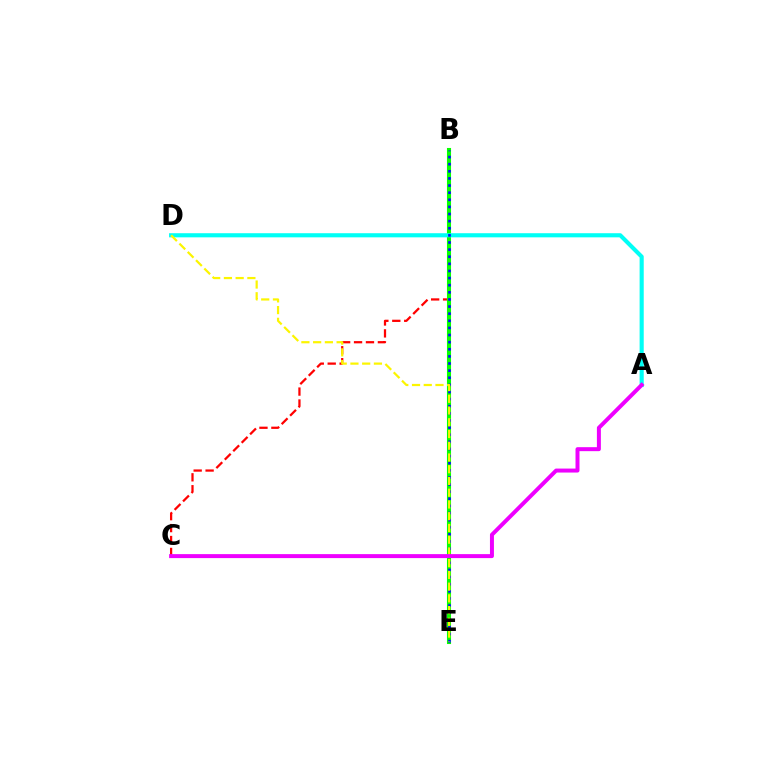{('B', 'C'): [{'color': '#ff0000', 'line_style': 'dashed', 'thickness': 1.62}], ('B', 'E'): [{'color': '#08ff00', 'line_style': 'solid', 'thickness': 2.93}, {'color': '#0010ff', 'line_style': 'dotted', 'thickness': 1.93}], ('A', 'D'): [{'color': '#00fff6', 'line_style': 'solid', 'thickness': 2.97}], ('D', 'E'): [{'color': '#fcf500', 'line_style': 'dashed', 'thickness': 1.59}], ('A', 'C'): [{'color': '#ee00ff', 'line_style': 'solid', 'thickness': 2.87}]}